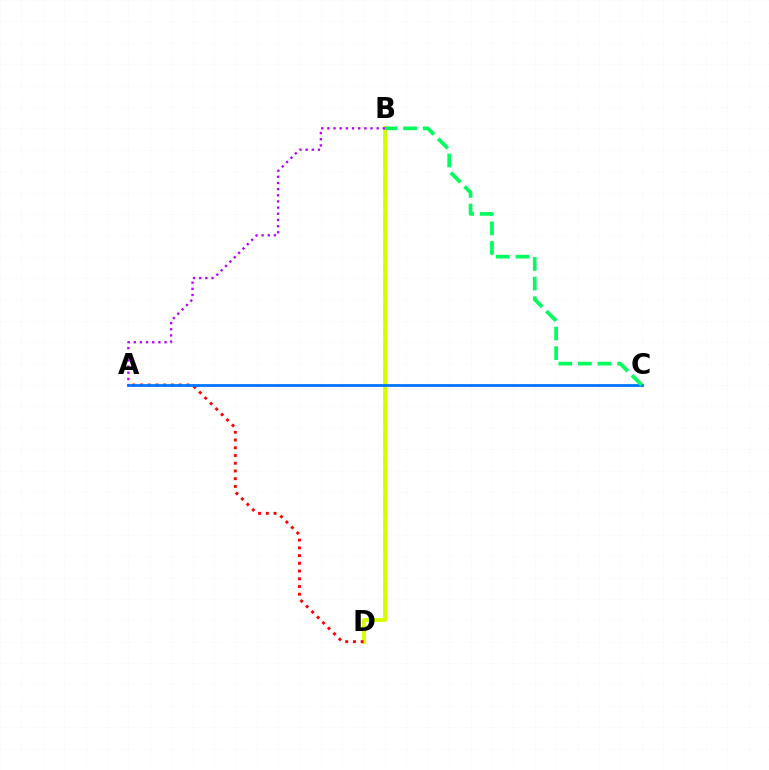{('B', 'D'): [{'color': '#d1ff00', 'line_style': 'solid', 'thickness': 2.79}], ('A', 'D'): [{'color': '#ff0000', 'line_style': 'dotted', 'thickness': 2.1}], ('A', 'B'): [{'color': '#b900ff', 'line_style': 'dotted', 'thickness': 1.67}], ('A', 'C'): [{'color': '#0074ff', 'line_style': 'solid', 'thickness': 2.0}], ('B', 'C'): [{'color': '#00ff5c', 'line_style': 'dashed', 'thickness': 2.66}]}